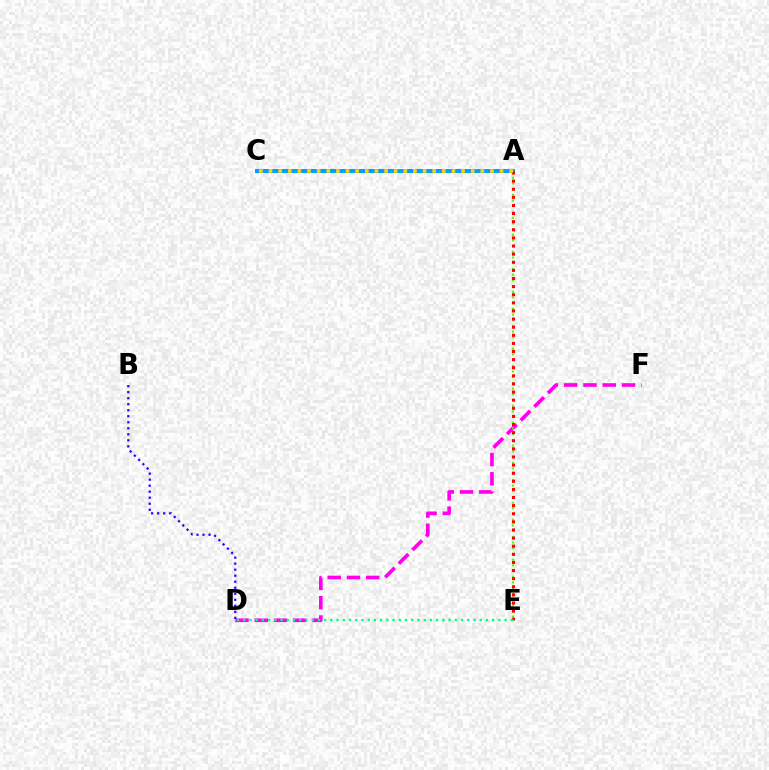{('D', 'F'): [{'color': '#ff00ed', 'line_style': 'dashed', 'thickness': 2.62}], ('A', 'E'): [{'color': '#4fff00', 'line_style': 'dotted', 'thickness': 1.55}, {'color': '#ff0000', 'line_style': 'dotted', 'thickness': 2.2}], ('A', 'C'): [{'color': '#009eff', 'line_style': 'solid', 'thickness': 2.86}, {'color': '#ffd500', 'line_style': 'dotted', 'thickness': 2.62}], ('B', 'D'): [{'color': '#3700ff', 'line_style': 'dotted', 'thickness': 1.64}], ('D', 'E'): [{'color': '#00ff86', 'line_style': 'dotted', 'thickness': 1.69}]}